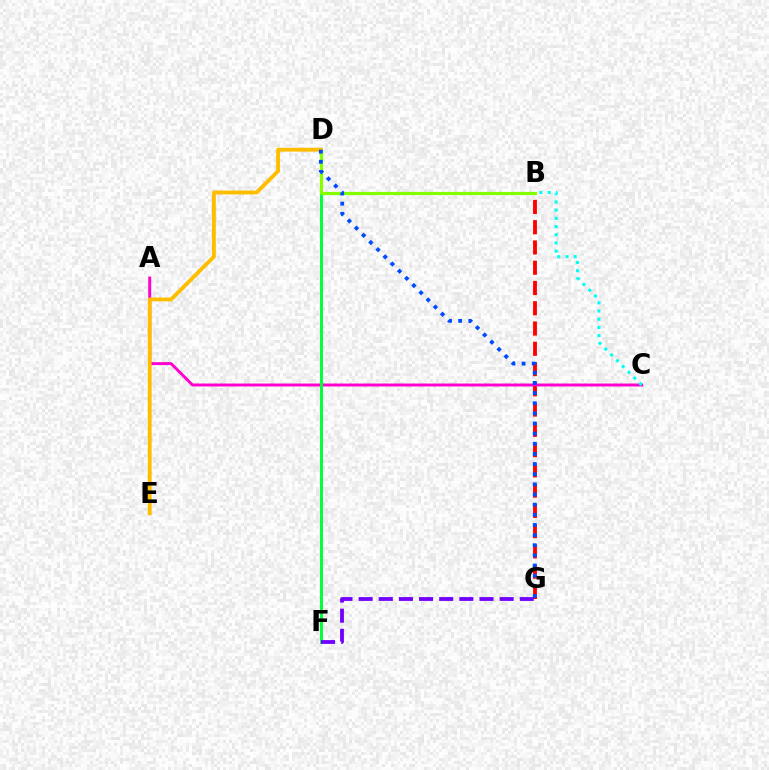{('B', 'G'): [{'color': '#ff0000', 'line_style': 'dashed', 'thickness': 2.75}], ('A', 'C'): [{'color': '#ff00cf', 'line_style': 'solid', 'thickness': 2.12}], ('D', 'F'): [{'color': '#00ff39', 'line_style': 'solid', 'thickness': 2.11}], ('B', 'C'): [{'color': '#00fff6', 'line_style': 'dotted', 'thickness': 2.23}], ('F', 'G'): [{'color': '#7200ff', 'line_style': 'dashed', 'thickness': 2.74}], ('B', 'D'): [{'color': '#84ff00', 'line_style': 'solid', 'thickness': 2.29}], ('D', 'E'): [{'color': '#ffbd00', 'line_style': 'solid', 'thickness': 2.77}], ('D', 'G'): [{'color': '#004bff', 'line_style': 'dotted', 'thickness': 2.76}]}